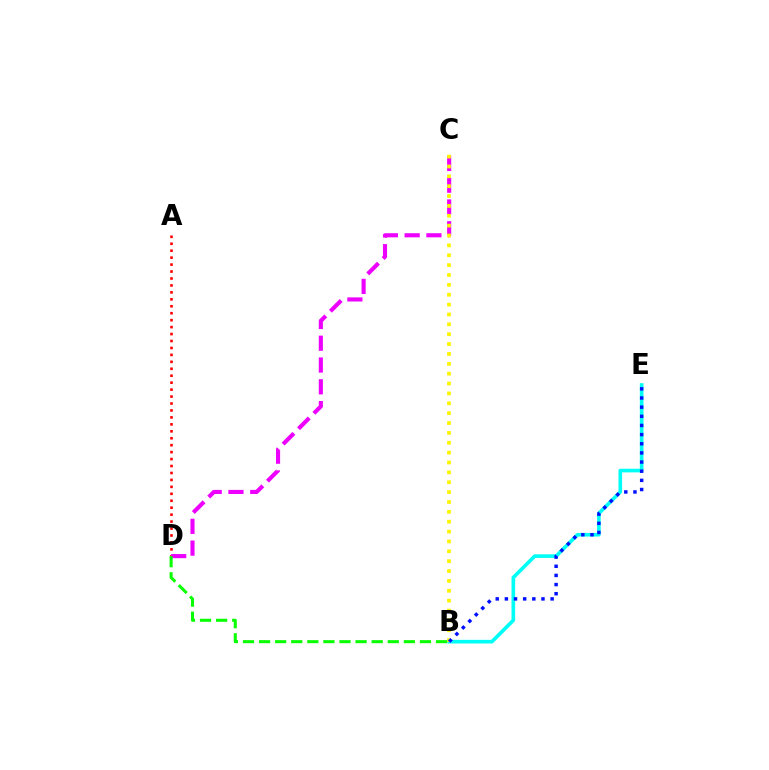{('A', 'D'): [{'color': '#ff0000', 'line_style': 'dotted', 'thickness': 1.89}], ('C', 'D'): [{'color': '#ee00ff', 'line_style': 'dashed', 'thickness': 2.96}], ('B', 'E'): [{'color': '#00fff6', 'line_style': 'solid', 'thickness': 2.62}, {'color': '#0010ff', 'line_style': 'dotted', 'thickness': 2.49}], ('B', 'C'): [{'color': '#fcf500', 'line_style': 'dotted', 'thickness': 2.68}], ('B', 'D'): [{'color': '#08ff00', 'line_style': 'dashed', 'thickness': 2.19}]}